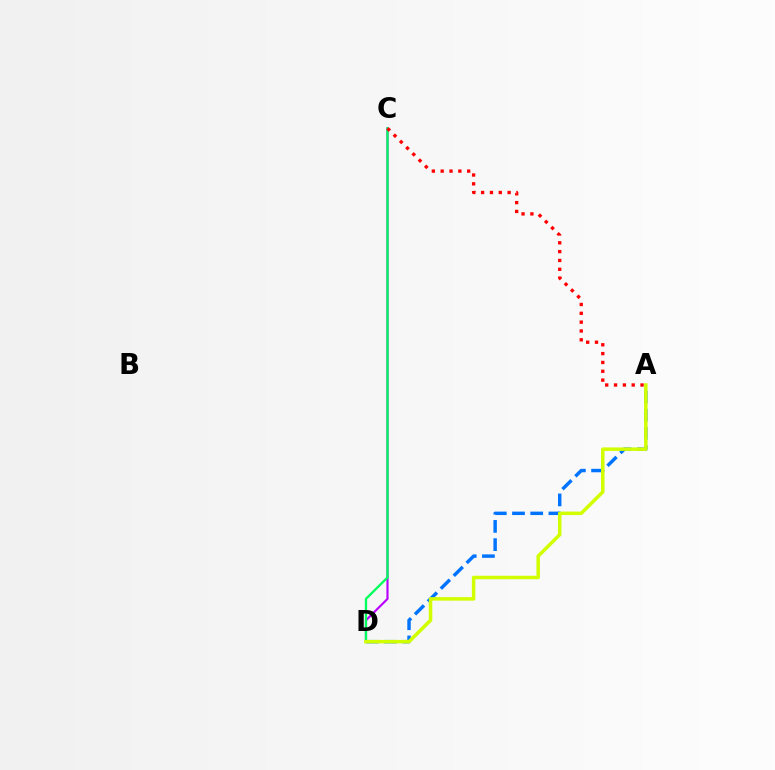{('C', 'D'): [{'color': '#b900ff', 'line_style': 'solid', 'thickness': 1.55}, {'color': '#00ff5c', 'line_style': 'solid', 'thickness': 1.67}], ('A', 'D'): [{'color': '#0074ff', 'line_style': 'dashed', 'thickness': 2.47}, {'color': '#d1ff00', 'line_style': 'solid', 'thickness': 2.52}], ('A', 'C'): [{'color': '#ff0000', 'line_style': 'dotted', 'thickness': 2.4}]}